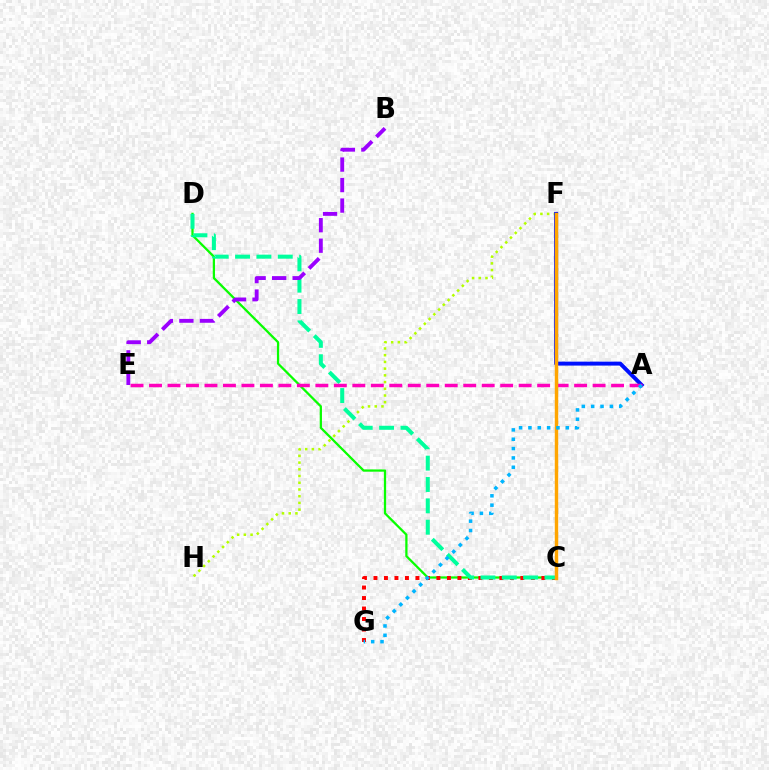{('C', 'D'): [{'color': '#08ff00', 'line_style': 'solid', 'thickness': 1.63}, {'color': '#00ff9d', 'line_style': 'dashed', 'thickness': 2.9}], ('C', 'G'): [{'color': '#ff0000', 'line_style': 'dotted', 'thickness': 2.85}], ('F', 'H'): [{'color': '#b3ff00', 'line_style': 'dotted', 'thickness': 1.82}], ('A', 'F'): [{'color': '#0010ff', 'line_style': 'solid', 'thickness': 2.85}], ('B', 'E'): [{'color': '#9b00ff', 'line_style': 'dashed', 'thickness': 2.79}], ('A', 'E'): [{'color': '#ff00bd', 'line_style': 'dashed', 'thickness': 2.51}], ('C', 'F'): [{'color': '#ffa500', 'line_style': 'solid', 'thickness': 2.48}], ('A', 'G'): [{'color': '#00b5ff', 'line_style': 'dotted', 'thickness': 2.54}]}